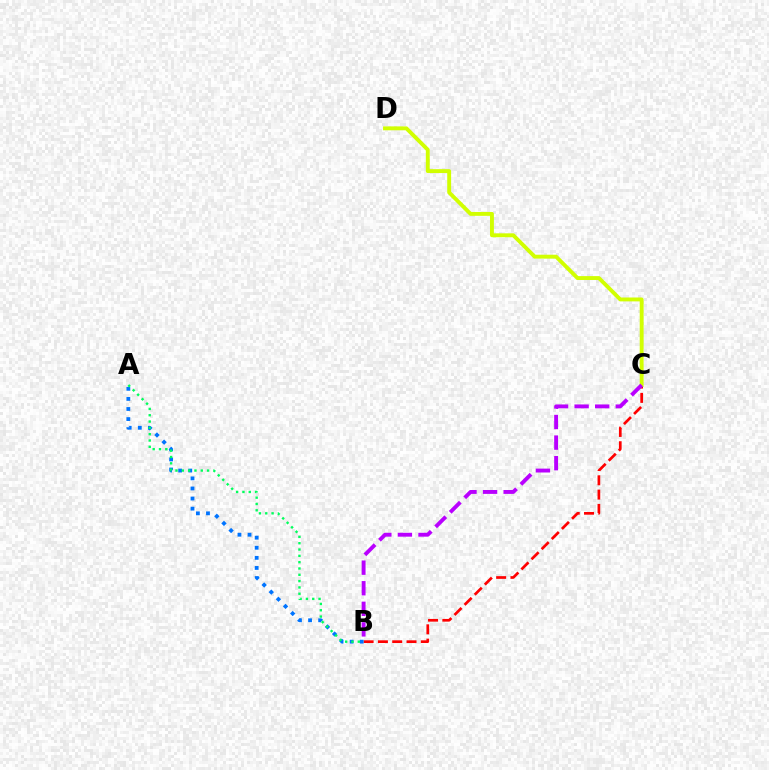{('B', 'C'): [{'color': '#ff0000', 'line_style': 'dashed', 'thickness': 1.94}, {'color': '#b900ff', 'line_style': 'dashed', 'thickness': 2.79}], ('A', 'B'): [{'color': '#0074ff', 'line_style': 'dotted', 'thickness': 2.74}, {'color': '#00ff5c', 'line_style': 'dotted', 'thickness': 1.72}], ('C', 'D'): [{'color': '#d1ff00', 'line_style': 'solid', 'thickness': 2.8}]}